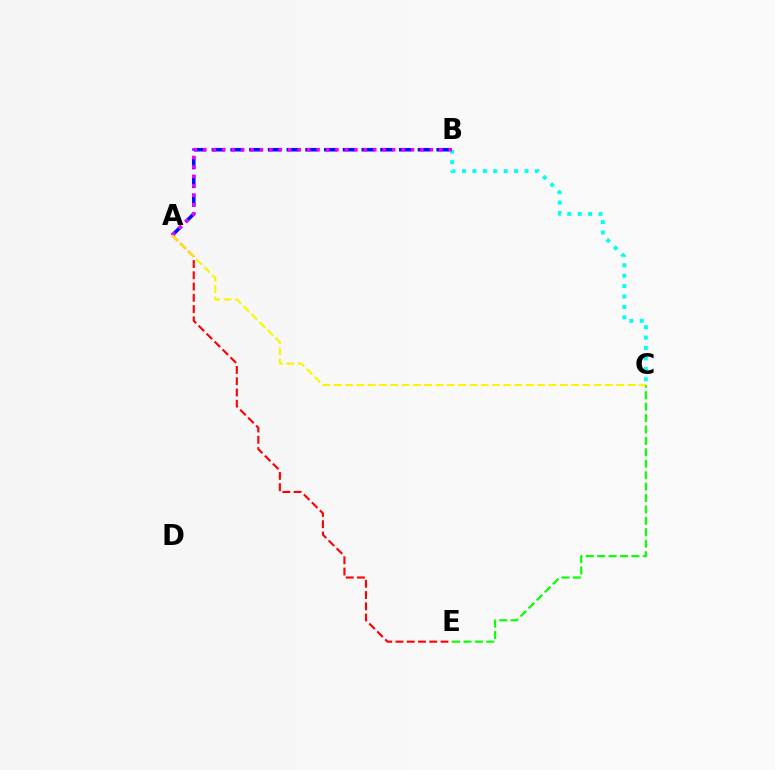{('B', 'C'): [{'color': '#00fff6', 'line_style': 'dotted', 'thickness': 2.83}], ('C', 'E'): [{'color': '#08ff00', 'line_style': 'dashed', 'thickness': 1.55}], ('A', 'E'): [{'color': '#ff0000', 'line_style': 'dashed', 'thickness': 1.53}], ('A', 'B'): [{'color': '#0010ff', 'line_style': 'dashed', 'thickness': 2.54}, {'color': '#ee00ff', 'line_style': 'dotted', 'thickness': 2.56}], ('A', 'C'): [{'color': '#fcf500', 'line_style': 'dashed', 'thickness': 1.53}]}